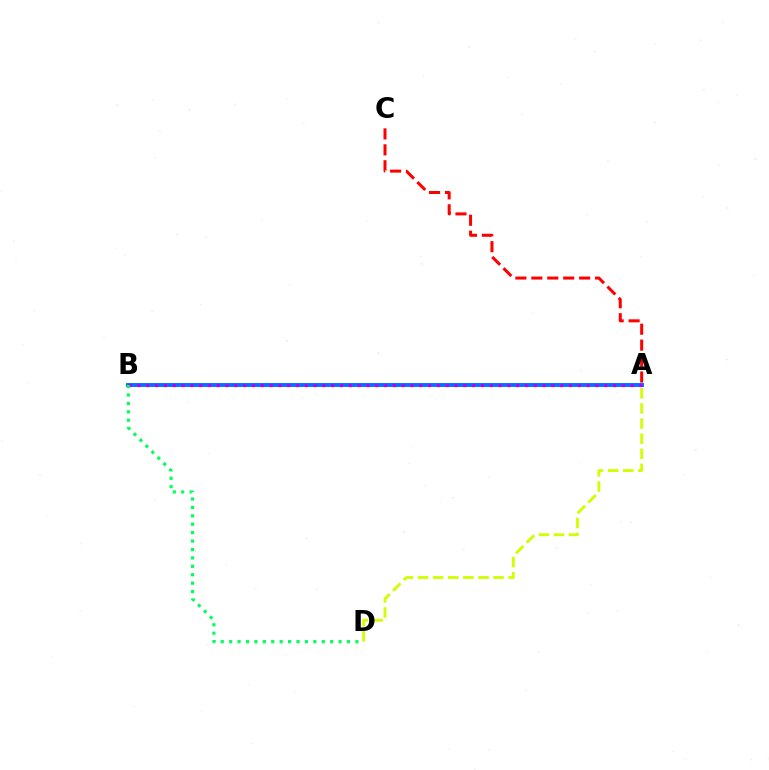{('A', 'B'): [{'color': '#0074ff', 'line_style': 'solid', 'thickness': 2.83}, {'color': '#b900ff', 'line_style': 'dotted', 'thickness': 2.39}], ('A', 'C'): [{'color': '#ff0000', 'line_style': 'dashed', 'thickness': 2.17}], ('B', 'D'): [{'color': '#00ff5c', 'line_style': 'dotted', 'thickness': 2.29}], ('A', 'D'): [{'color': '#d1ff00', 'line_style': 'dashed', 'thickness': 2.05}]}